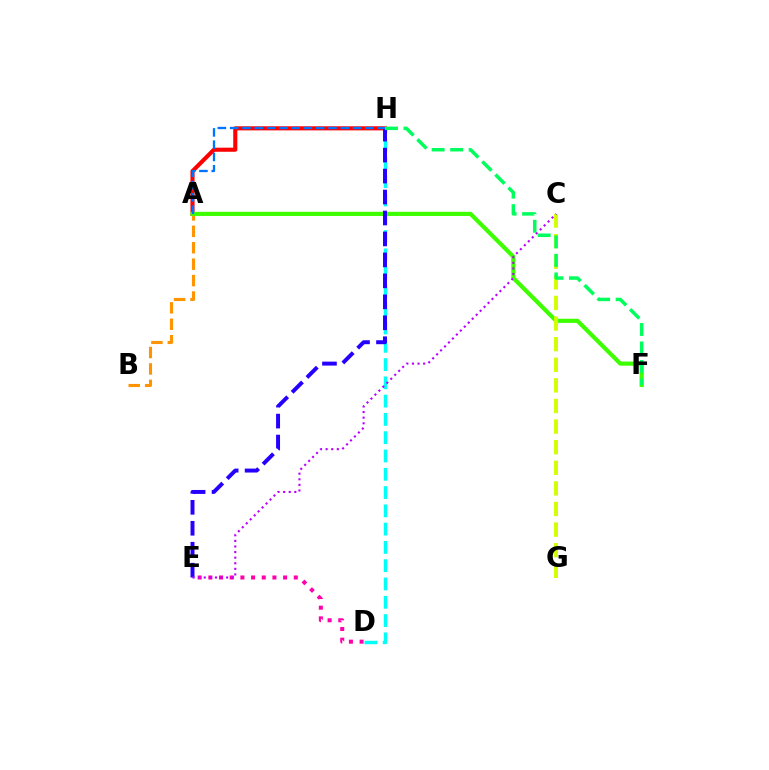{('A', 'H'): [{'color': '#ff0000', 'line_style': 'solid', 'thickness': 2.95}, {'color': '#0074ff', 'line_style': 'dashed', 'thickness': 1.67}], ('D', 'E'): [{'color': '#ff00ac', 'line_style': 'dotted', 'thickness': 2.9}], ('A', 'B'): [{'color': '#ff9400', 'line_style': 'dashed', 'thickness': 2.23}], ('D', 'H'): [{'color': '#00fff6', 'line_style': 'dashed', 'thickness': 2.48}], ('A', 'F'): [{'color': '#3dff00', 'line_style': 'solid', 'thickness': 2.99}], ('E', 'H'): [{'color': '#2500ff', 'line_style': 'dashed', 'thickness': 2.85}], ('C', 'G'): [{'color': '#d1ff00', 'line_style': 'dashed', 'thickness': 2.8}], ('F', 'H'): [{'color': '#00ff5c', 'line_style': 'dashed', 'thickness': 2.51}], ('C', 'E'): [{'color': '#b900ff', 'line_style': 'dotted', 'thickness': 1.52}]}